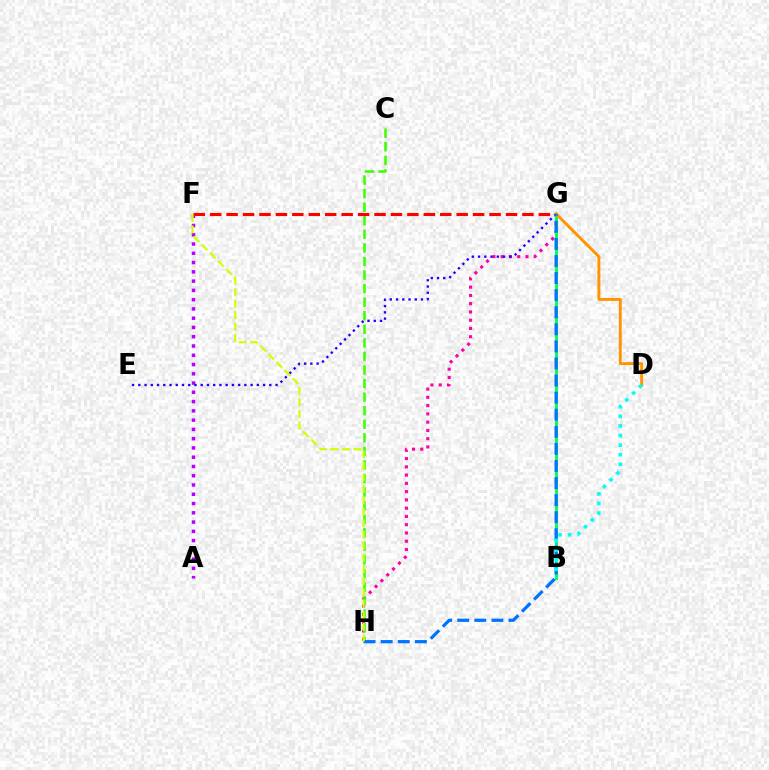{('G', 'H'): [{'color': '#ff00ac', 'line_style': 'dotted', 'thickness': 2.24}, {'color': '#0074ff', 'line_style': 'dashed', 'thickness': 2.32}], ('A', 'F'): [{'color': '#b900ff', 'line_style': 'dotted', 'thickness': 2.52}], ('C', 'H'): [{'color': '#3dff00', 'line_style': 'dashed', 'thickness': 1.84}], ('F', 'G'): [{'color': '#ff0000', 'line_style': 'dashed', 'thickness': 2.23}], ('B', 'G'): [{'color': '#00ff5c', 'line_style': 'solid', 'thickness': 2.19}], ('E', 'G'): [{'color': '#2500ff', 'line_style': 'dotted', 'thickness': 1.69}], ('D', 'G'): [{'color': '#ff9400', 'line_style': 'solid', 'thickness': 2.09}], ('F', 'H'): [{'color': '#d1ff00', 'line_style': 'dashed', 'thickness': 1.56}], ('B', 'D'): [{'color': '#00fff6', 'line_style': 'dotted', 'thickness': 2.61}]}